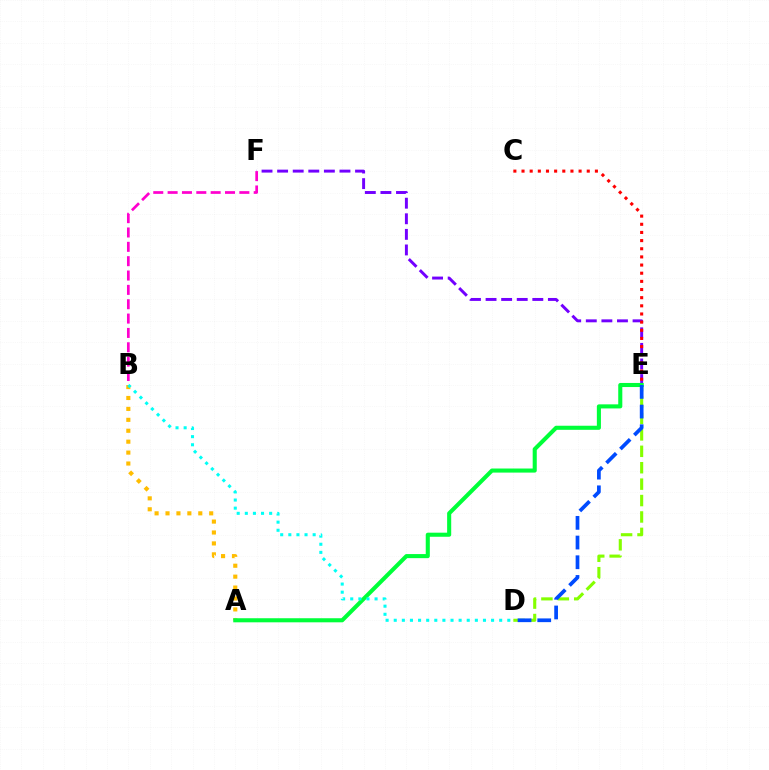{('E', 'F'): [{'color': '#7200ff', 'line_style': 'dashed', 'thickness': 2.12}], ('B', 'F'): [{'color': '#ff00cf', 'line_style': 'dashed', 'thickness': 1.95}], ('A', 'B'): [{'color': '#ffbd00', 'line_style': 'dotted', 'thickness': 2.97}], ('C', 'E'): [{'color': '#ff0000', 'line_style': 'dotted', 'thickness': 2.22}], ('D', 'E'): [{'color': '#84ff00', 'line_style': 'dashed', 'thickness': 2.23}, {'color': '#004bff', 'line_style': 'dashed', 'thickness': 2.68}], ('A', 'E'): [{'color': '#00ff39', 'line_style': 'solid', 'thickness': 2.94}], ('B', 'D'): [{'color': '#00fff6', 'line_style': 'dotted', 'thickness': 2.2}]}